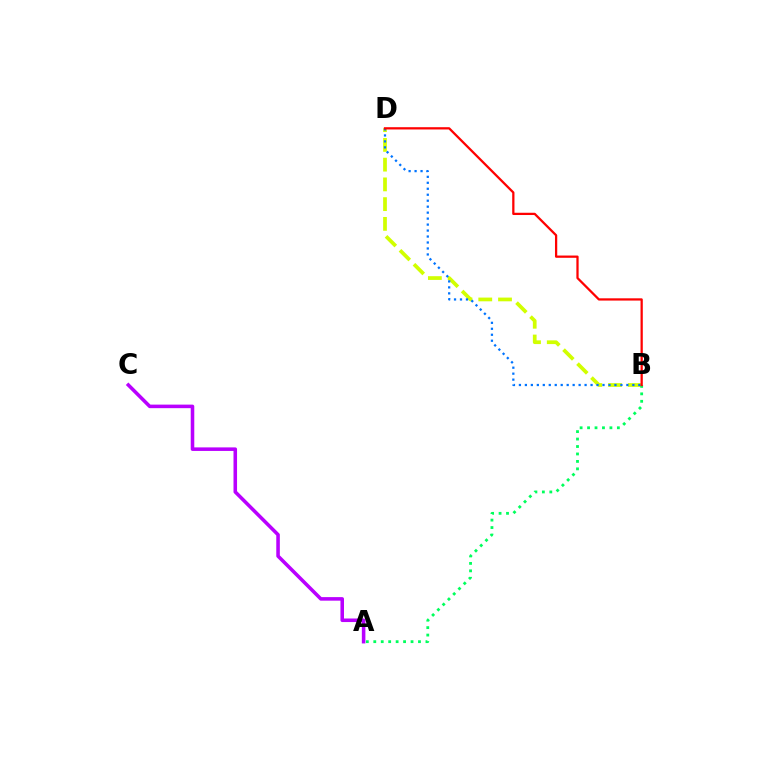{('A', 'C'): [{'color': '#b900ff', 'line_style': 'solid', 'thickness': 2.56}], ('B', 'D'): [{'color': '#d1ff00', 'line_style': 'dashed', 'thickness': 2.68}, {'color': '#0074ff', 'line_style': 'dotted', 'thickness': 1.62}, {'color': '#ff0000', 'line_style': 'solid', 'thickness': 1.63}], ('A', 'B'): [{'color': '#00ff5c', 'line_style': 'dotted', 'thickness': 2.02}]}